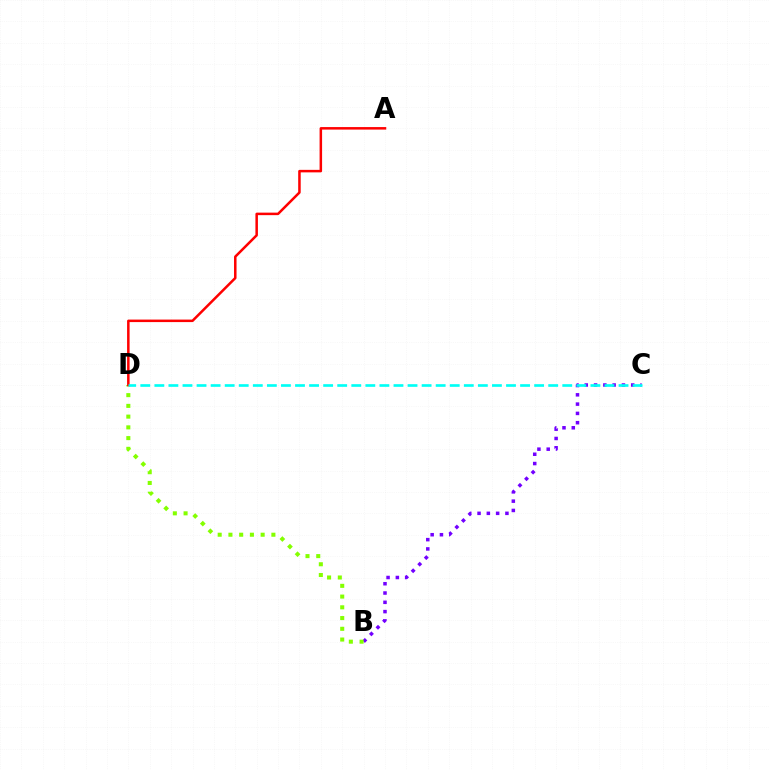{('B', 'C'): [{'color': '#7200ff', 'line_style': 'dotted', 'thickness': 2.52}], ('B', 'D'): [{'color': '#84ff00', 'line_style': 'dotted', 'thickness': 2.92}], ('A', 'D'): [{'color': '#ff0000', 'line_style': 'solid', 'thickness': 1.81}], ('C', 'D'): [{'color': '#00fff6', 'line_style': 'dashed', 'thickness': 1.91}]}